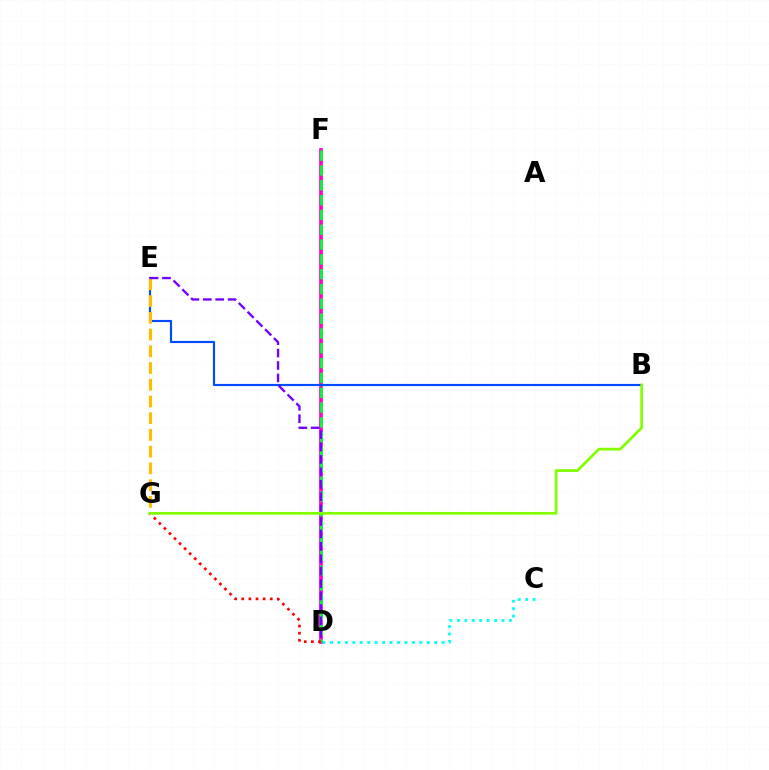{('D', 'F'): [{'color': '#ff00cf', 'line_style': 'solid', 'thickness': 2.65}, {'color': '#00ff39', 'line_style': 'dashed', 'thickness': 2.01}], ('B', 'E'): [{'color': '#004bff', 'line_style': 'solid', 'thickness': 1.56}], ('C', 'D'): [{'color': '#00fff6', 'line_style': 'dotted', 'thickness': 2.02}], ('E', 'G'): [{'color': '#ffbd00', 'line_style': 'dashed', 'thickness': 2.27}], ('D', 'E'): [{'color': '#7200ff', 'line_style': 'dashed', 'thickness': 1.69}], ('D', 'G'): [{'color': '#ff0000', 'line_style': 'dotted', 'thickness': 1.94}], ('B', 'G'): [{'color': '#84ff00', 'line_style': 'solid', 'thickness': 1.99}]}